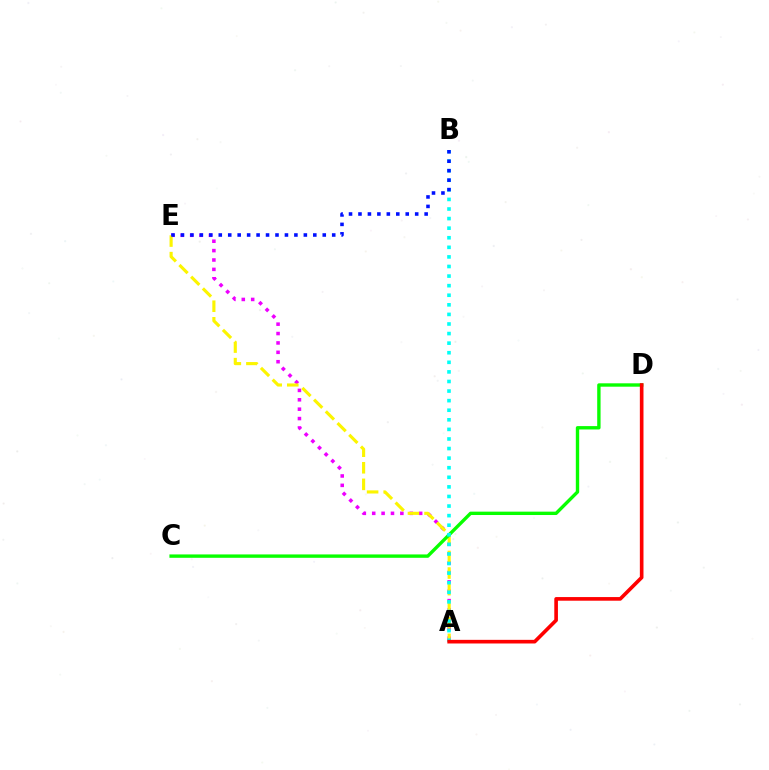{('A', 'E'): [{'color': '#ee00ff', 'line_style': 'dotted', 'thickness': 2.55}, {'color': '#fcf500', 'line_style': 'dashed', 'thickness': 2.25}], ('C', 'D'): [{'color': '#08ff00', 'line_style': 'solid', 'thickness': 2.43}], ('A', 'B'): [{'color': '#00fff6', 'line_style': 'dotted', 'thickness': 2.6}], ('B', 'E'): [{'color': '#0010ff', 'line_style': 'dotted', 'thickness': 2.57}], ('A', 'D'): [{'color': '#ff0000', 'line_style': 'solid', 'thickness': 2.62}]}